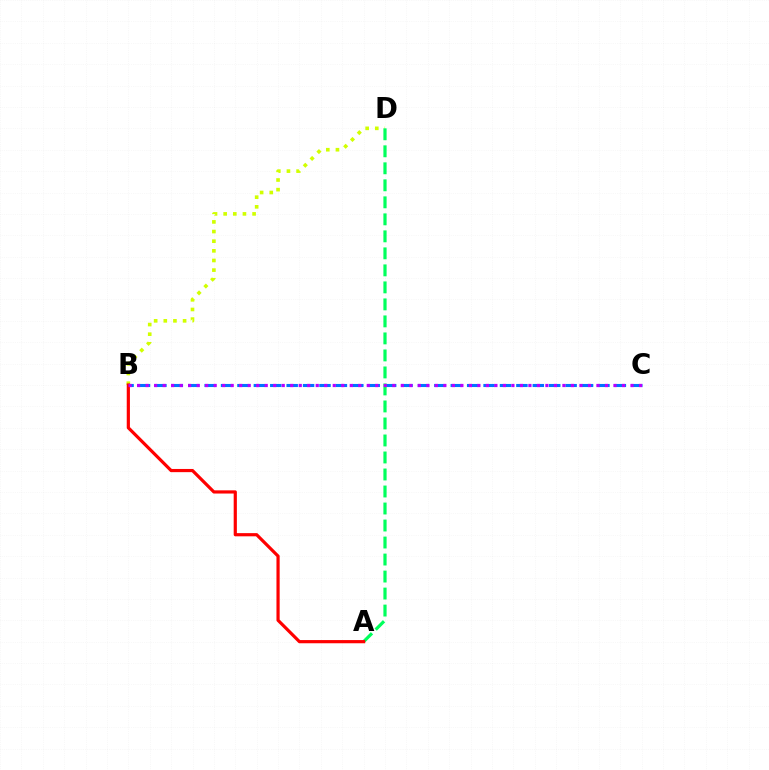{('B', 'C'): [{'color': '#0074ff', 'line_style': 'dashed', 'thickness': 2.23}, {'color': '#b900ff', 'line_style': 'dotted', 'thickness': 2.31}], ('B', 'D'): [{'color': '#d1ff00', 'line_style': 'dotted', 'thickness': 2.62}], ('A', 'D'): [{'color': '#00ff5c', 'line_style': 'dashed', 'thickness': 2.31}], ('A', 'B'): [{'color': '#ff0000', 'line_style': 'solid', 'thickness': 2.3}]}